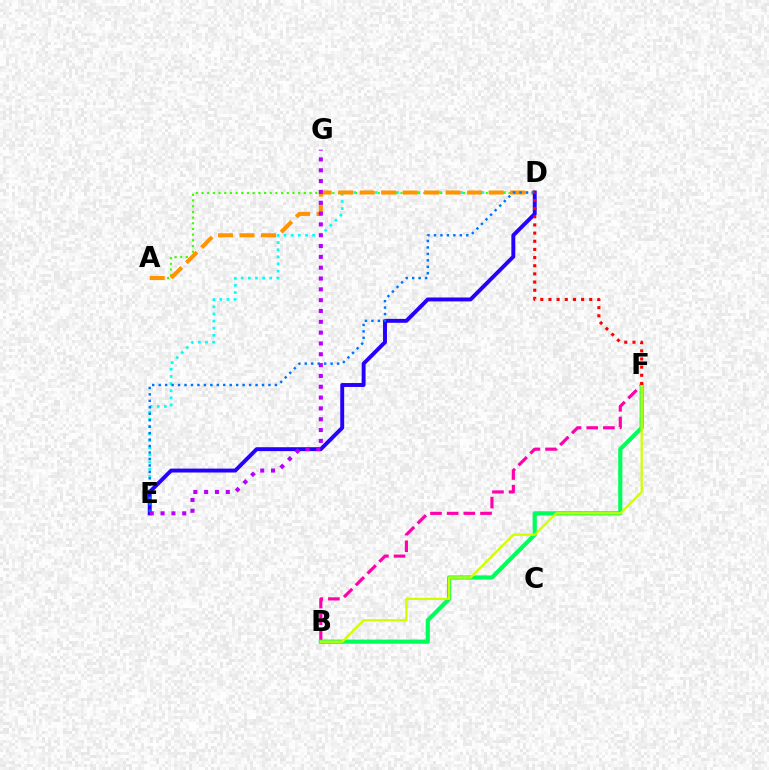{('B', 'F'): [{'color': '#ff00ac', 'line_style': 'dashed', 'thickness': 2.26}, {'color': '#00ff5c', 'line_style': 'solid', 'thickness': 2.99}, {'color': '#d1ff00', 'line_style': 'solid', 'thickness': 1.64}], ('D', 'E'): [{'color': '#00fff6', 'line_style': 'dotted', 'thickness': 1.94}, {'color': '#2500ff', 'line_style': 'solid', 'thickness': 2.82}, {'color': '#0074ff', 'line_style': 'dotted', 'thickness': 1.75}], ('A', 'D'): [{'color': '#3dff00', 'line_style': 'dotted', 'thickness': 1.54}, {'color': '#ff9400', 'line_style': 'dashed', 'thickness': 2.92}], ('E', 'G'): [{'color': '#b900ff', 'line_style': 'dotted', 'thickness': 2.94}], ('D', 'F'): [{'color': '#ff0000', 'line_style': 'dotted', 'thickness': 2.22}]}